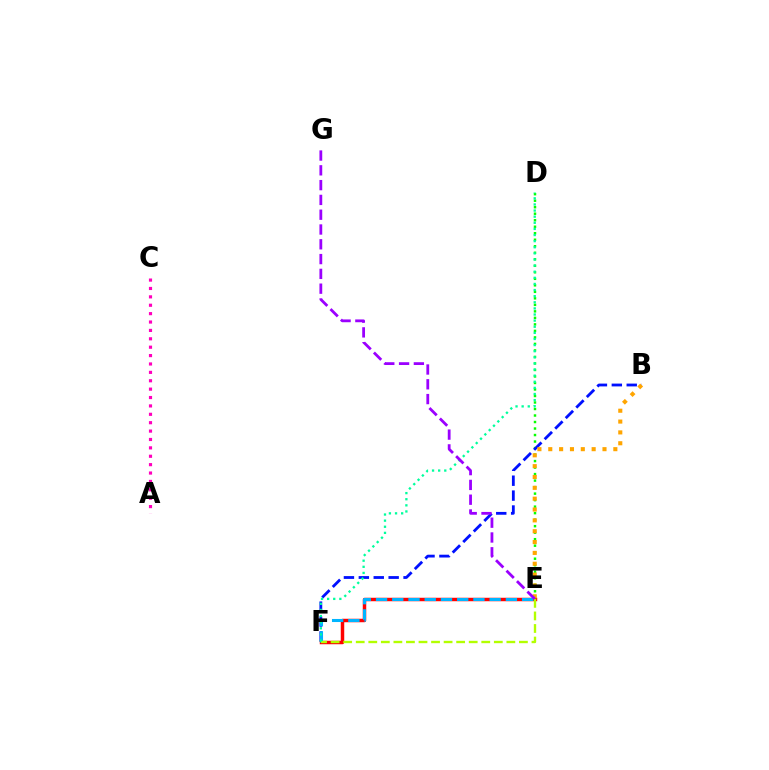{('D', 'E'): [{'color': '#08ff00', 'line_style': 'dotted', 'thickness': 1.77}], ('B', 'F'): [{'color': '#0010ff', 'line_style': 'dashed', 'thickness': 2.03}], ('E', 'F'): [{'color': '#ff0000', 'line_style': 'solid', 'thickness': 2.5}, {'color': '#00b5ff', 'line_style': 'dashed', 'thickness': 2.2}, {'color': '#b3ff00', 'line_style': 'dashed', 'thickness': 1.71}], ('B', 'E'): [{'color': '#ffa500', 'line_style': 'dotted', 'thickness': 2.95}], ('D', 'F'): [{'color': '#00ff9d', 'line_style': 'dotted', 'thickness': 1.66}], ('E', 'G'): [{'color': '#9b00ff', 'line_style': 'dashed', 'thickness': 2.01}], ('A', 'C'): [{'color': '#ff00bd', 'line_style': 'dotted', 'thickness': 2.28}]}